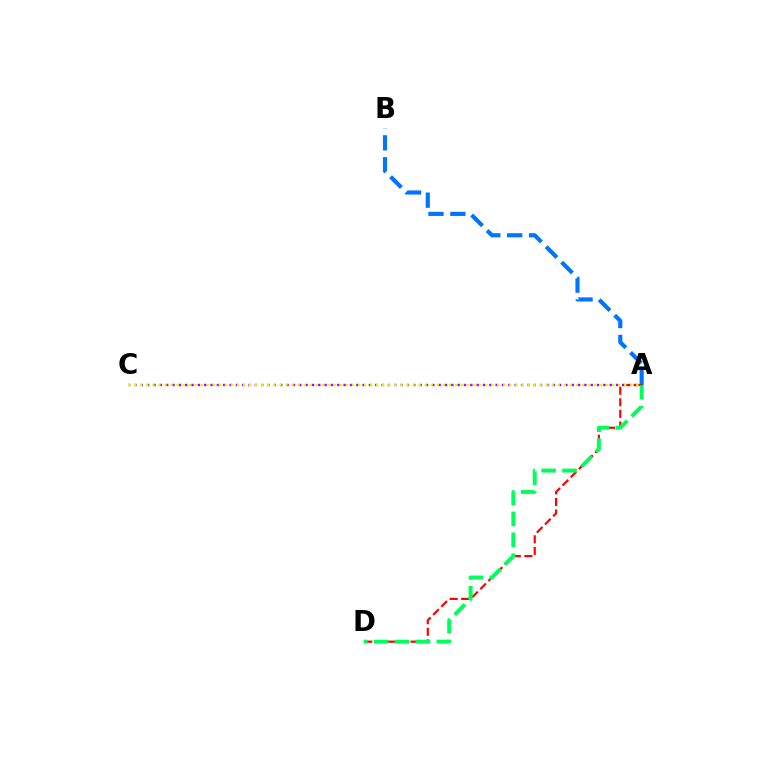{('A', 'B'): [{'color': '#0074ff', 'line_style': 'dashed', 'thickness': 2.97}], ('A', 'D'): [{'color': '#ff0000', 'line_style': 'dashed', 'thickness': 1.57}, {'color': '#00ff5c', 'line_style': 'dashed', 'thickness': 2.84}], ('A', 'C'): [{'color': '#b900ff', 'line_style': 'dotted', 'thickness': 1.72}, {'color': '#d1ff00', 'line_style': 'dotted', 'thickness': 1.64}]}